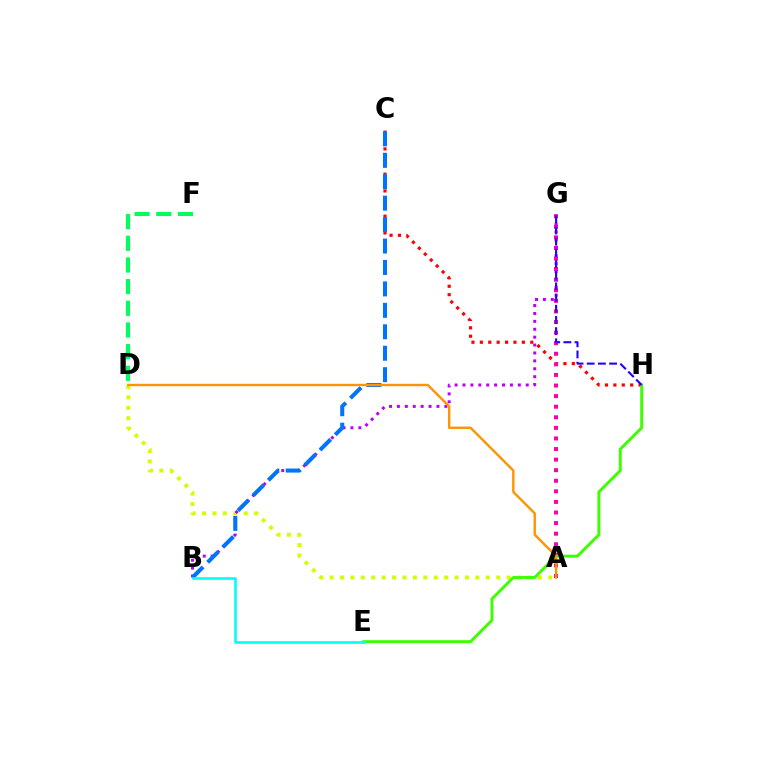{('A', 'D'): [{'color': '#d1ff00', 'line_style': 'dotted', 'thickness': 2.83}, {'color': '#ff9400', 'line_style': 'solid', 'thickness': 1.72}], ('C', 'H'): [{'color': '#ff0000', 'line_style': 'dotted', 'thickness': 2.28}], ('A', 'G'): [{'color': '#ff00ac', 'line_style': 'dotted', 'thickness': 2.88}], ('B', 'G'): [{'color': '#b900ff', 'line_style': 'dotted', 'thickness': 2.15}], ('B', 'C'): [{'color': '#0074ff', 'line_style': 'dashed', 'thickness': 2.91}], ('E', 'H'): [{'color': '#3dff00', 'line_style': 'solid', 'thickness': 2.11}], ('G', 'H'): [{'color': '#2500ff', 'line_style': 'dashed', 'thickness': 1.52}], ('D', 'F'): [{'color': '#00ff5c', 'line_style': 'dashed', 'thickness': 2.95}], ('B', 'E'): [{'color': '#00fff6', 'line_style': 'solid', 'thickness': 1.89}]}